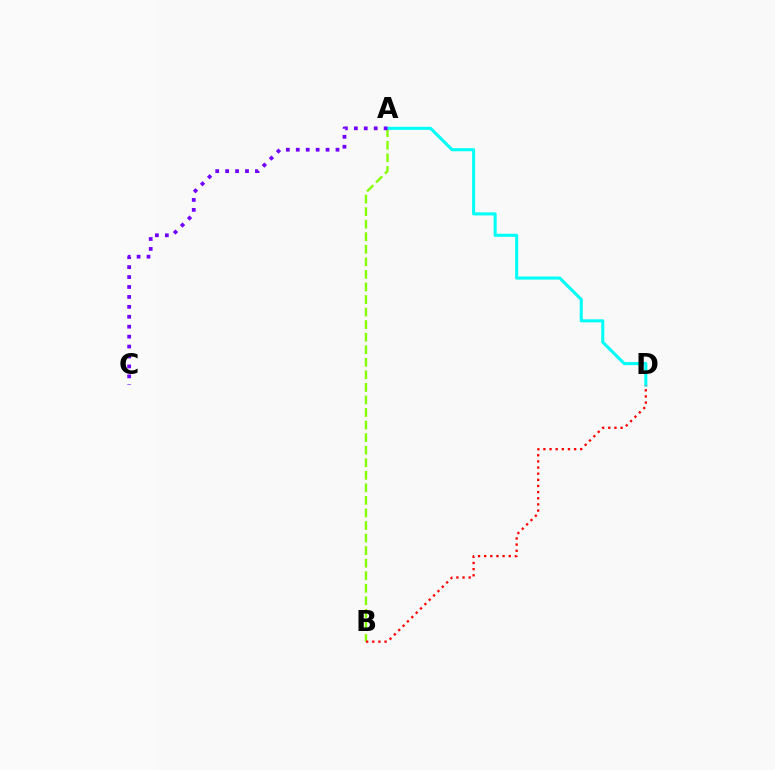{('A', 'B'): [{'color': '#84ff00', 'line_style': 'dashed', 'thickness': 1.71}], ('A', 'D'): [{'color': '#00fff6', 'line_style': 'solid', 'thickness': 2.21}], ('B', 'D'): [{'color': '#ff0000', 'line_style': 'dotted', 'thickness': 1.67}], ('A', 'C'): [{'color': '#7200ff', 'line_style': 'dotted', 'thickness': 2.7}]}